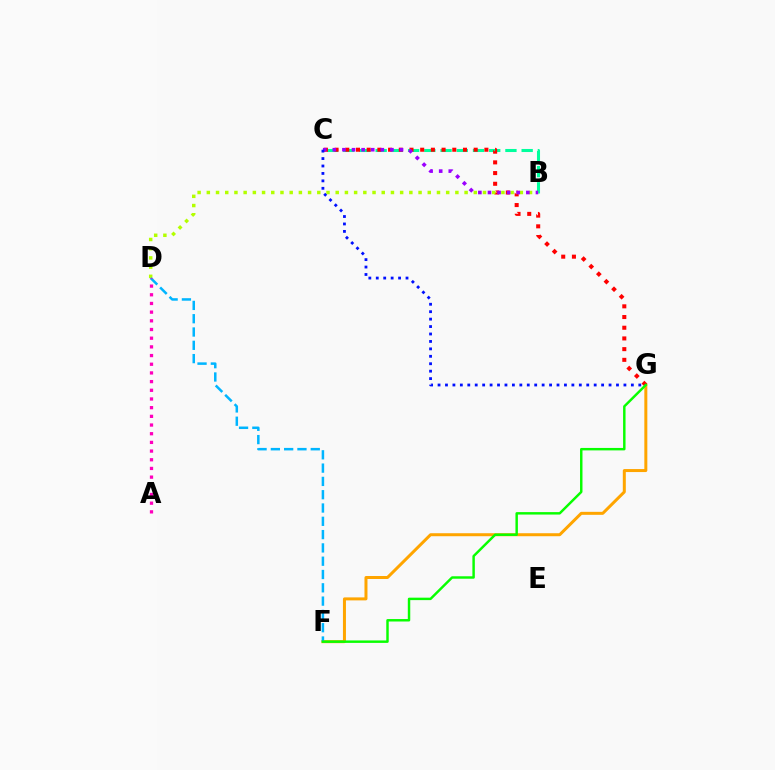{('F', 'G'): [{'color': '#ffa500', 'line_style': 'solid', 'thickness': 2.16}, {'color': '#08ff00', 'line_style': 'solid', 'thickness': 1.76}], ('B', 'C'): [{'color': '#00ff9d', 'line_style': 'dashed', 'thickness': 2.2}, {'color': '#9b00ff', 'line_style': 'dotted', 'thickness': 2.61}], ('C', 'G'): [{'color': '#ff0000', 'line_style': 'dotted', 'thickness': 2.91}, {'color': '#0010ff', 'line_style': 'dotted', 'thickness': 2.02}], ('B', 'D'): [{'color': '#b3ff00', 'line_style': 'dotted', 'thickness': 2.5}], ('D', 'F'): [{'color': '#00b5ff', 'line_style': 'dashed', 'thickness': 1.81}], ('A', 'D'): [{'color': '#ff00bd', 'line_style': 'dotted', 'thickness': 2.36}]}